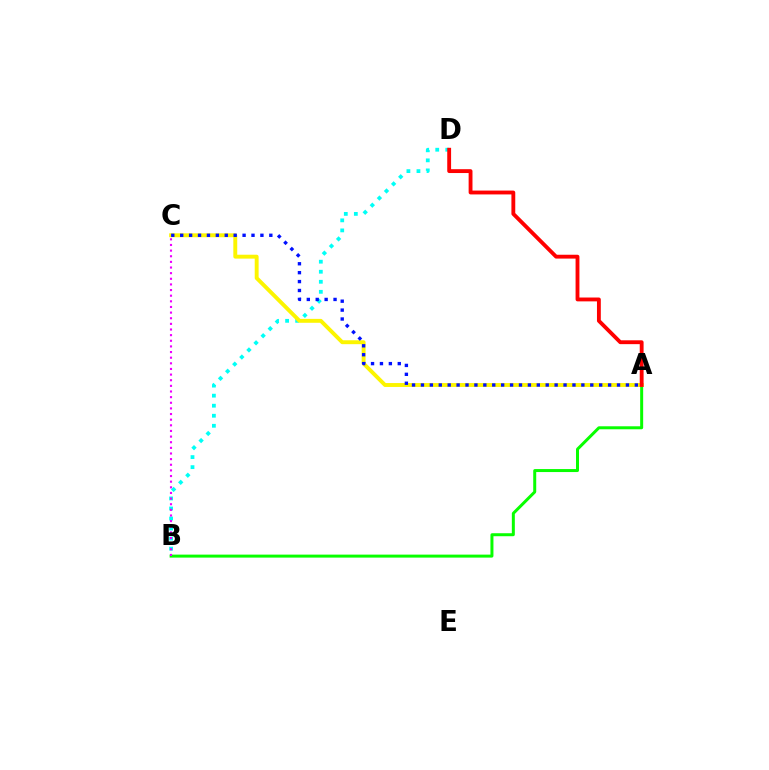{('A', 'B'): [{'color': '#08ff00', 'line_style': 'solid', 'thickness': 2.15}], ('B', 'D'): [{'color': '#00fff6', 'line_style': 'dotted', 'thickness': 2.73}], ('A', 'C'): [{'color': '#fcf500', 'line_style': 'solid', 'thickness': 2.81}, {'color': '#0010ff', 'line_style': 'dotted', 'thickness': 2.42}], ('A', 'D'): [{'color': '#ff0000', 'line_style': 'solid', 'thickness': 2.77}], ('B', 'C'): [{'color': '#ee00ff', 'line_style': 'dotted', 'thickness': 1.53}]}